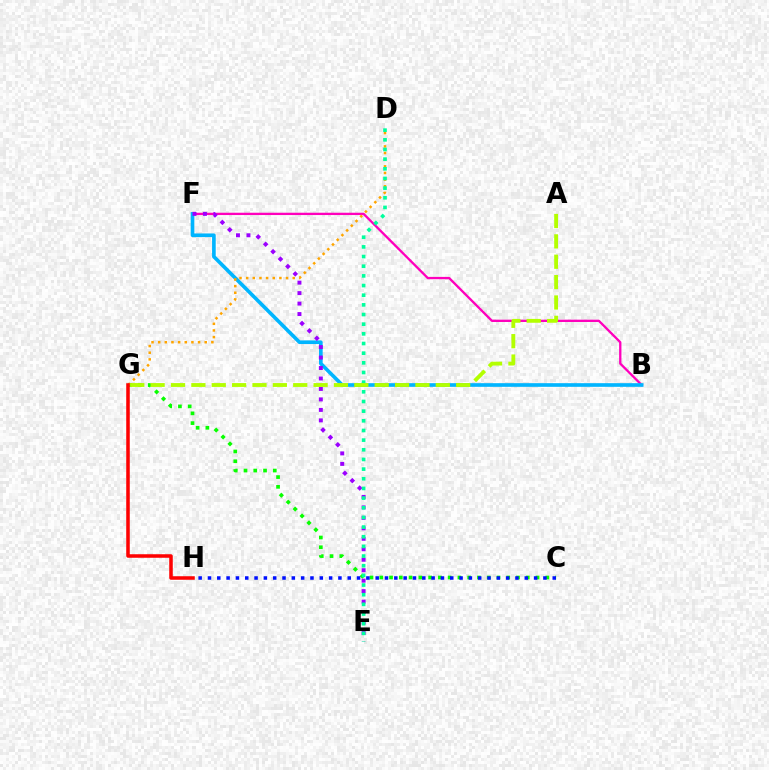{('B', 'F'): [{'color': '#ff00bd', 'line_style': 'solid', 'thickness': 1.66}, {'color': '#00b5ff', 'line_style': 'solid', 'thickness': 2.63}], ('C', 'G'): [{'color': '#08ff00', 'line_style': 'dotted', 'thickness': 2.65}], ('C', 'H'): [{'color': '#0010ff', 'line_style': 'dotted', 'thickness': 2.53}], ('E', 'F'): [{'color': '#9b00ff', 'line_style': 'dotted', 'thickness': 2.85}], ('D', 'G'): [{'color': '#ffa500', 'line_style': 'dotted', 'thickness': 1.81}], ('D', 'E'): [{'color': '#00ff9d', 'line_style': 'dotted', 'thickness': 2.62}], ('A', 'G'): [{'color': '#b3ff00', 'line_style': 'dashed', 'thickness': 2.77}], ('G', 'H'): [{'color': '#ff0000', 'line_style': 'solid', 'thickness': 2.54}]}